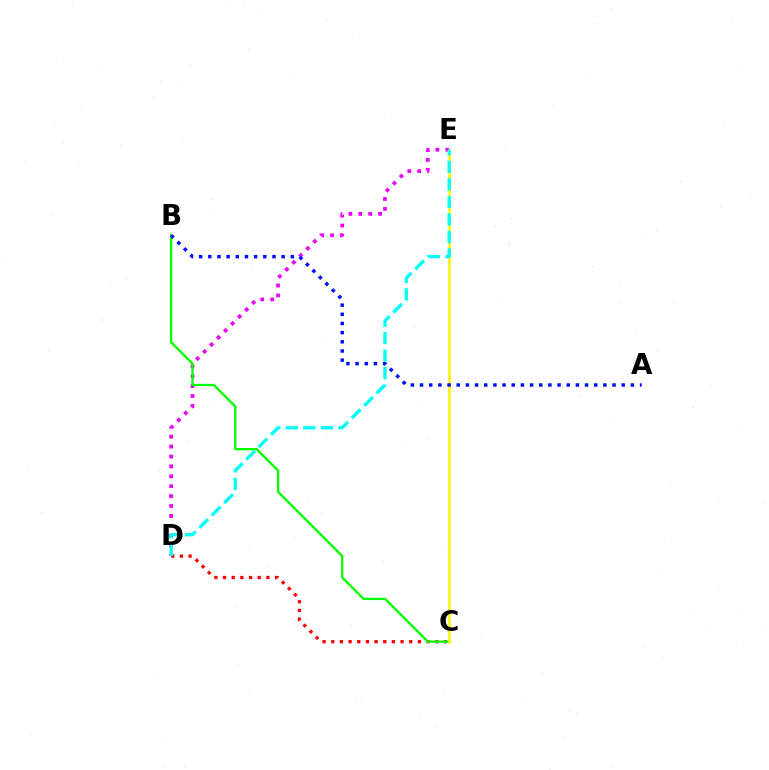{('C', 'D'): [{'color': '#ff0000', 'line_style': 'dotted', 'thickness': 2.35}], ('D', 'E'): [{'color': '#ee00ff', 'line_style': 'dotted', 'thickness': 2.69}, {'color': '#00fff6', 'line_style': 'dashed', 'thickness': 2.38}], ('B', 'C'): [{'color': '#08ff00', 'line_style': 'solid', 'thickness': 1.69}], ('C', 'E'): [{'color': '#fcf500', 'line_style': 'solid', 'thickness': 1.82}], ('A', 'B'): [{'color': '#0010ff', 'line_style': 'dotted', 'thickness': 2.49}]}